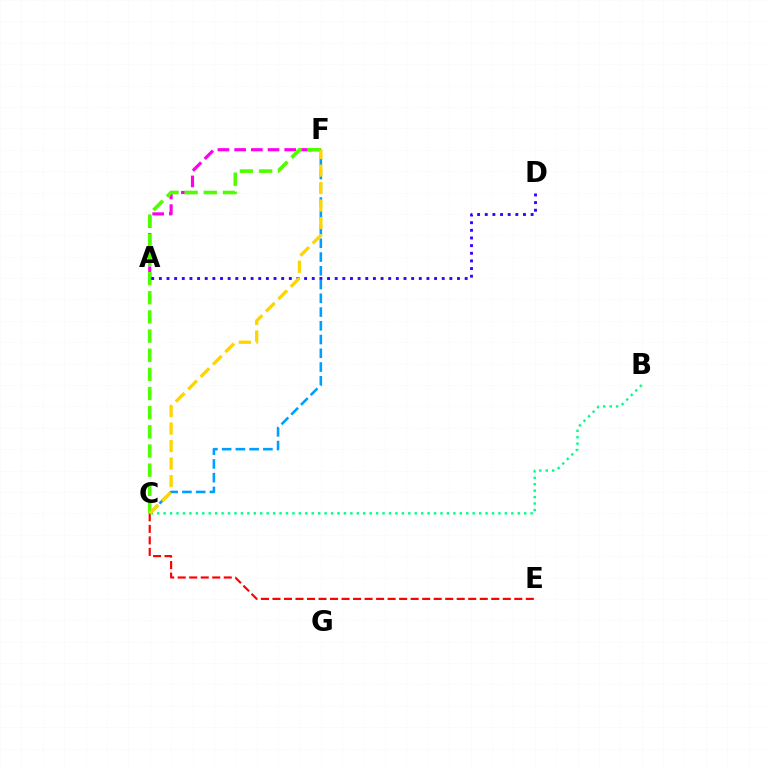{('A', 'F'): [{'color': '#ff00ed', 'line_style': 'dashed', 'thickness': 2.27}], ('C', 'E'): [{'color': '#ff0000', 'line_style': 'dashed', 'thickness': 1.56}], ('C', 'F'): [{'color': '#4fff00', 'line_style': 'dashed', 'thickness': 2.6}, {'color': '#009eff', 'line_style': 'dashed', 'thickness': 1.87}, {'color': '#ffd500', 'line_style': 'dashed', 'thickness': 2.38}], ('A', 'D'): [{'color': '#3700ff', 'line_style': 'dotted', 'thickness': 2.08}], ('B', 'C'): [{'color': '#00ff86', 'line_style': 'dotted', 'thickness': 1.75}]}